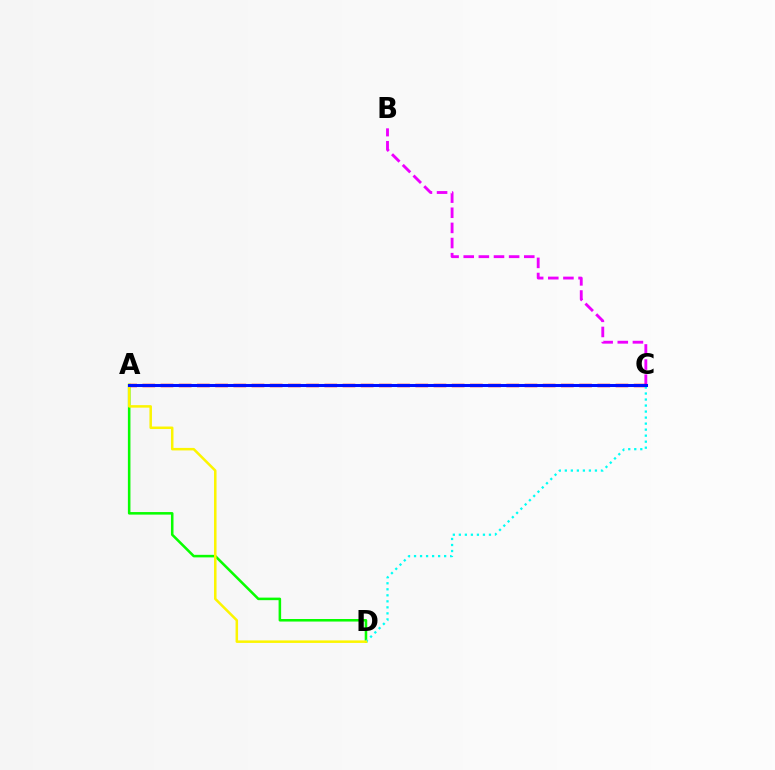{('A', 'D'): [{'color': '#08ff00', 'line_style': 'solid', 'thickness': 1.84}, {'color': '#fcf500', 'line_style': 'solid', 'thickness': 1.81}], ('B', 'C'): [{'color': '#ee00ff', 'line_style': 'dashed', 'thickness': 2.06}], ('A', 'C'): [{'color': '#ff0000', 'line_style': 'dashed', 'thickness': 2.47}, {'color': '#0010ff', 'line_style': 'solid', 'thickness': 2.19}], ('C', 'D'): [{'color': '#00fff6', 'line_style': 'dotted', 'thickness': 1.64}]}